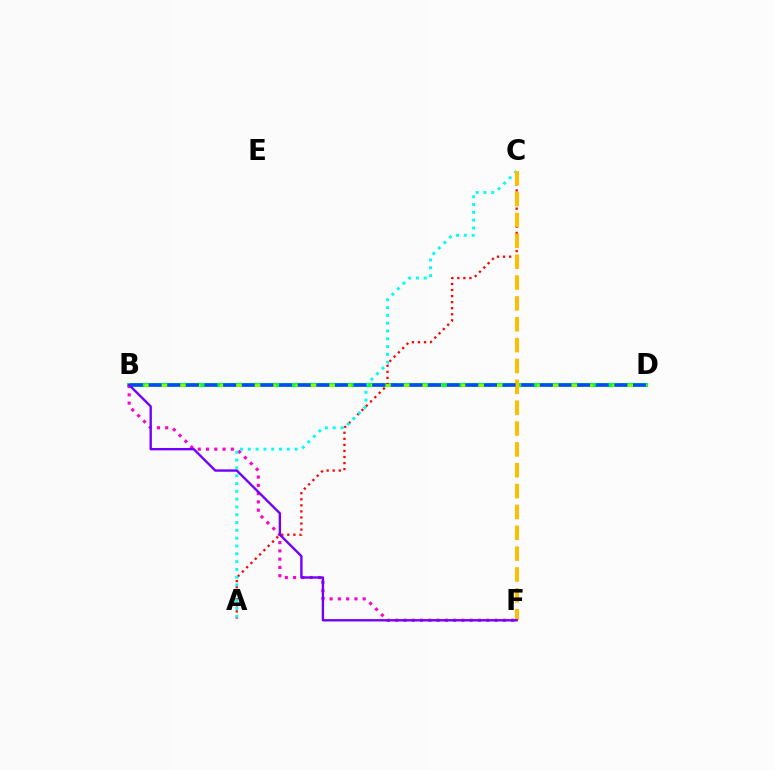{('B', 'D'): [{'color': '#00ff39', 'line_style': 'solid', 'thickness': 2.9}, {'color': '#84ff00', 'line_style': 'dashed', 'thickness': 2.05}, {'color': '#004bff', 'line_style': 'dashed', 'thickness': 2.53}], ('B', 'F'): [{'color': '#ff00cf', 'line_style': 'dotted', 'thickness': 2.25}, {'color': '#7200ff', 'line_style': 'solid', 'thickness': 1.71}], ('A', 'C'): [{'color': '#ff0000', 'line_style': 'dotted', 'thickness': 1.65}, {'color': '#00fff6', 'line_style': 'dotted', 'thickness': 2.12}], ('C', 'F'): [{'color': '#ffbd00', 'line_style': 'dashed', 'thickness': 2.83}]}